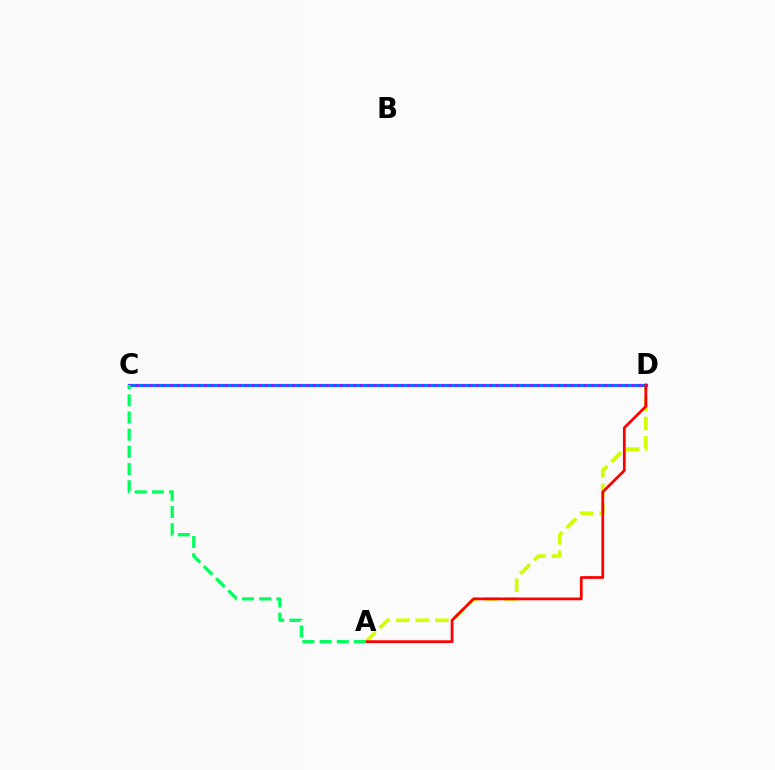{('A', 'D'): [{'color': '#d1ff00', 'line_style': 'dashed', 'thickness': 2.65}, {'color': '#ff0000', 'line_style': 'solid', 'thickness': 1.98}], ('C', 'D'): [{'color': '#0074ff', 'line_style': 'solid', 'thickness': 2.3}, {'color': '#b900ff', 'line_style': 'dotted', 'thickness': 1.84}], ('A', 'C'): [{'color': '#00ff5c', 'line_style': 'dashed', 'thickness': 2.34}]}